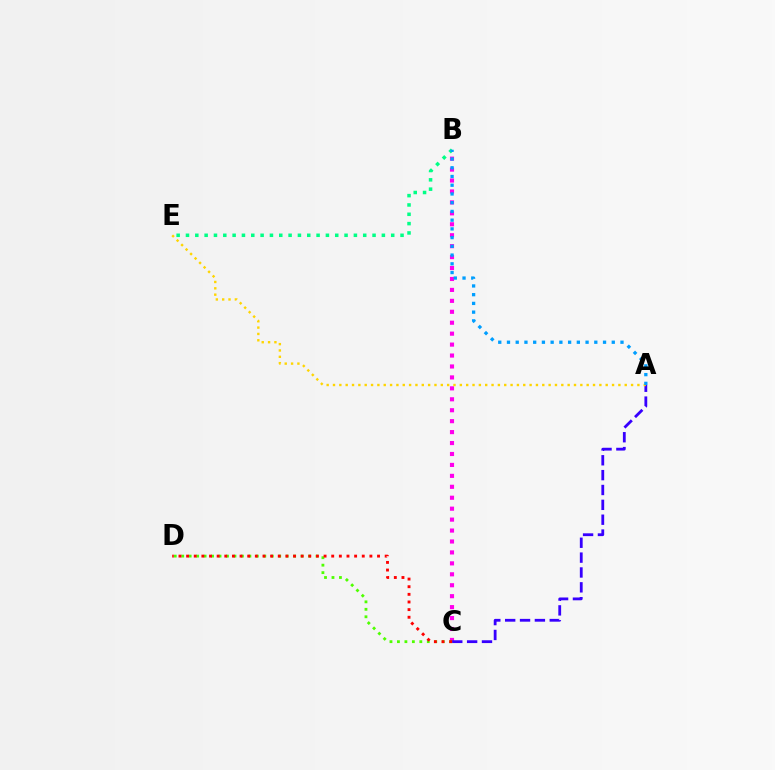{('B', 'C'): [{'color': '#ff00ed', 'line_style': 'dotted', 'thickness': 2.97}], ('B', 'E'): [{'color': '#00ff86', 'line_style': 'dotted', 'thickness': 2.53}], ('A', 'C'): [{'color': '#3700ff', 'line_style': 'dashed', 'thickness': 2.02}], ('A', 'E'): [{'color': '#ffd500', 'line_style': 'dotted', 'thickness': 1.72}], ('C', 'D'): [{'color': '#4fff00', 'line_style': 'dotted', 'thickness': 2.03}, {'color': '#ff0000', 'line_style': 'dotted', 'thickness': 2.07}], ('A', 'B'): [{'color': '#009eff', 'line_style': 'dotted', 'thickness': 2.37}]}